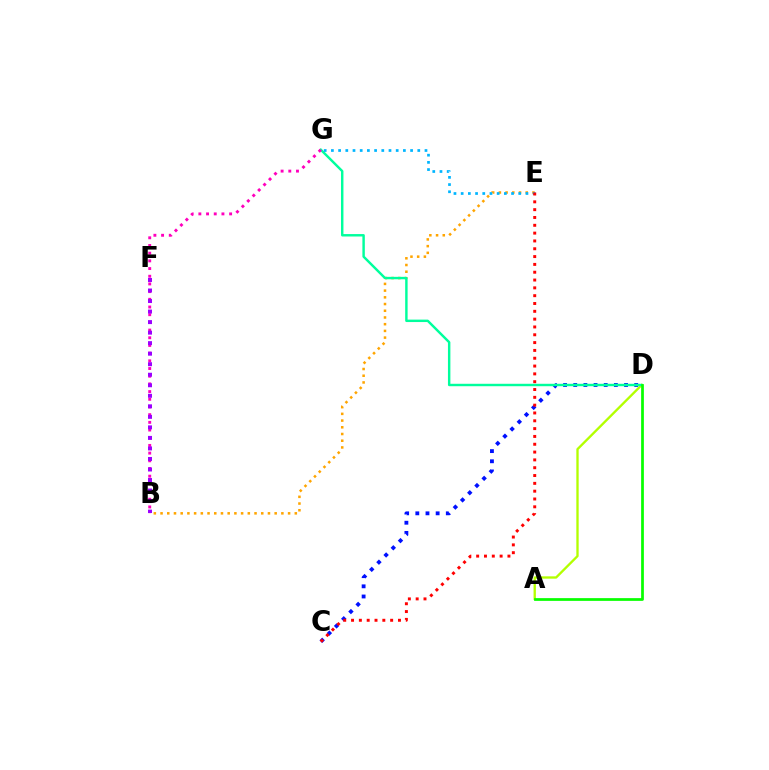{('B', 'E'): [{'color': '#ffa500', 'line_style': 'dotted', 'thickness': 1.82}], ('C', 'D'): [{'color': '#0010ff', 'line_style': 'dotted', 'thickness': 2.76}], ('A', 'D'): [{'color': '#b3ff00', 'line_style': 'solid', 'thickness': 1.68}, {'color': '#08ff00', 'line_style': 'solid', 'thickness': 1.97}], ('D', 'G'): [{'color': '#00ff9d', 'line_style': 'solid', 'thickness': 1.75}], ('E', 'G'): [{'color': '#00b5ff', 'line_style': 'dotted', 'thickness': 1.96}], ('B', 'G'): [{'color': '#ff00bd', 'line_style': 'dotted', 'thickness': 2.09}], ('B', 'F'): [{'color': '#9b00ff', 'line_style': 'dotted', 'thickness': 2.86}], ('C', 'E'): [{'color': '#ff0000', 'line_style': 'dotted', 'thickness': 2.12}]}